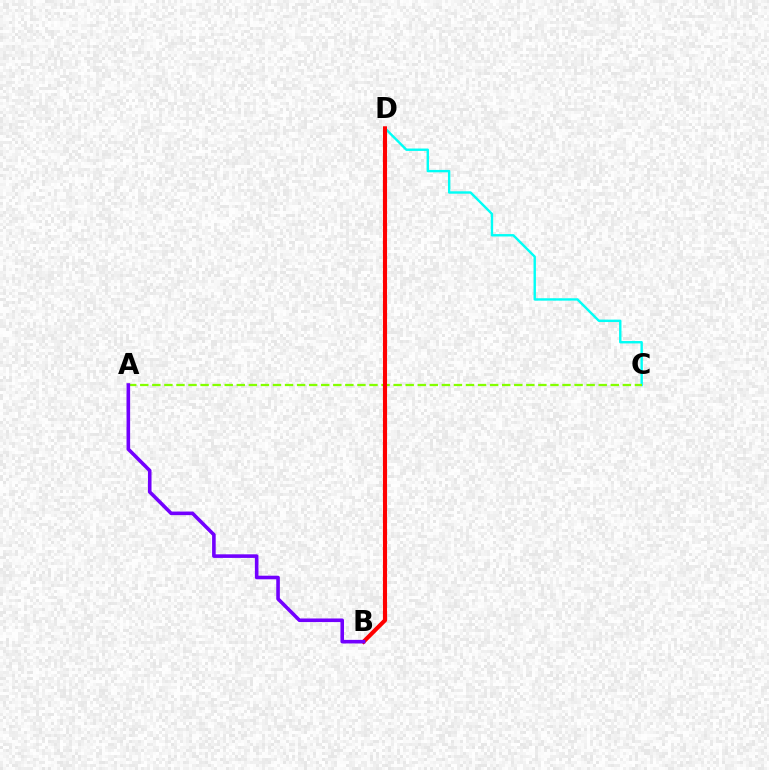{('C', 'D'): [{'color': '#00fff6', 'line_style': 'solid', 'thickness': 1.73}], ('A', 'C'): [{'color': '#84ff00', 'line_style': 'dashed', 'thickness': 1.64}], ('B', 'D'): [{'color': '#ff0000', 'line_style': 'solid', 'thickness': 2.96}], ('A', 'B'): [{'color': '#7200ff', 'line_style': 'solid', 'thickness': 2.59}]}